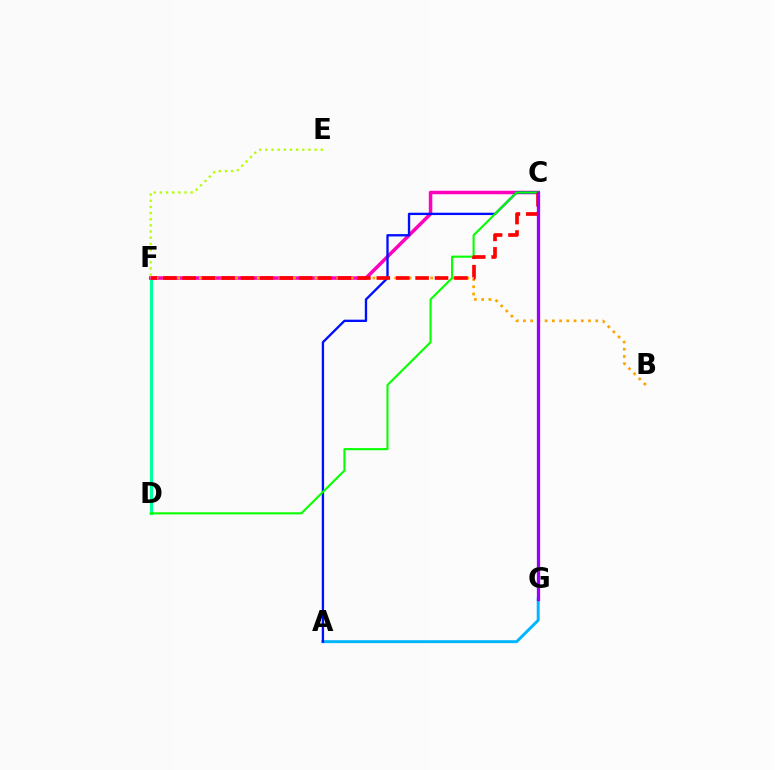{('D', 'F'): [{'color': '#00ff9d', 'line_style': 'solid', 'thickness': 2.25}], ('A', 'G'): [{'color': '#00b5ff', 'line_style': 'solid', 'thickness': 2.11}], ('E', 'F'): [{'color': '#b3ff00', 'line_style': 'dotted', 'thickness': 1.67}], ('C', 'F'): [{'color': '#ff00bd', 'line_style': 'solid', 'thickness': 2.52}, {'color': '#ff0000', 'line_style': 'dashed', 'thickness': 2.64}], ('A', 'C'): [{'color': '#0010ff', 'line_style': 'solid', 'thickness': 1.68}], ('B', 'F'): [{'color': '#ffa500', 'line_style': 'dotted', 'thickness': 1.96}], ('C', 'D'): [{'color': '#08ff00', 'line_style': 'solid', 'thickness': 1.52}], ('C', 'G'): [{'color': '#9b00ff', 'line_style': 'solid', 'thickness': 2.36}]}